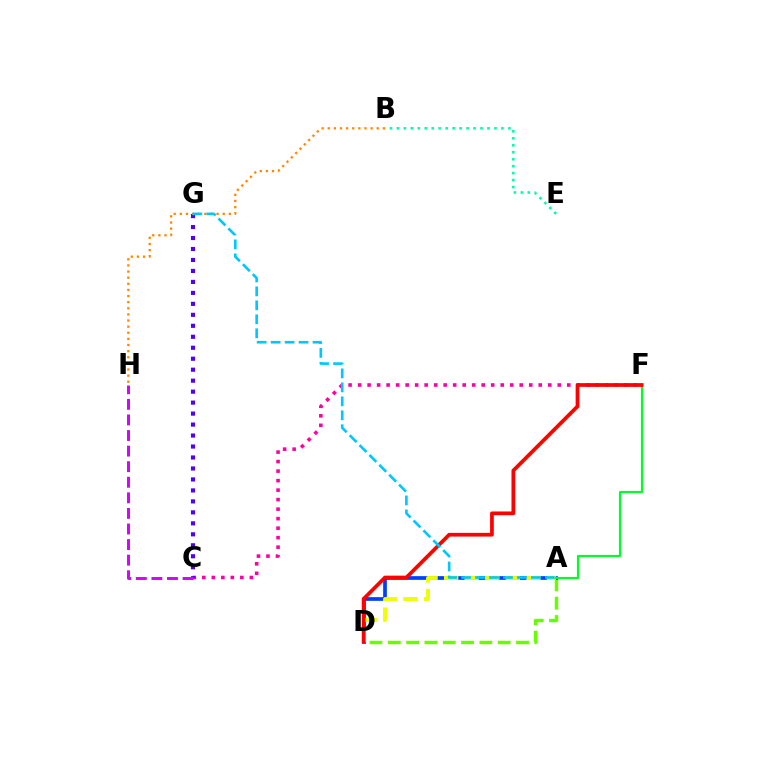{('A', 'D'): [{'color': '#66ff00', 'line_style': 'dashed', 'thickness': 2.49}, {'color': '#003fff', 'line_style': 'solid', 'thickness': 2.67}, {'color': '#eeff00', 'line_style': 'dashed', 'thickness': 2.79}], ('A', 'F'): [{'color': '#00ff27', 'line_style': 'solid', 'thickness': 1.55}], ('C', 'F'): [{'color': '#ff00a0', 'line_style': 'dotted', 'thickness': 2.58}], ('C', 'G'): [{'color': '#4f00ff', 'line_style': 'dotted', 'thickness': 2.98}], ('C', 'H'): [{'color': '#d600ff', 'line_style': 'dashed', 'thickness': 2.12}], ('B', 'H'): [{'color': '#ff8800', 'line_style': 'dotted', 'thickness': 1.66}], ('B', 'E'): [{'color': '#00ffaf', 'line_style': 'dotted', 'thickness': 1.89}], ('D', 'F'): [{'color': '#ff0000', 'line_style': 'solid', 'thickness': 2.68}], ('A', 'G'): [{'color': '#00c7ff', 'line_style': 'dashed', 'thickness': 1.9}]}